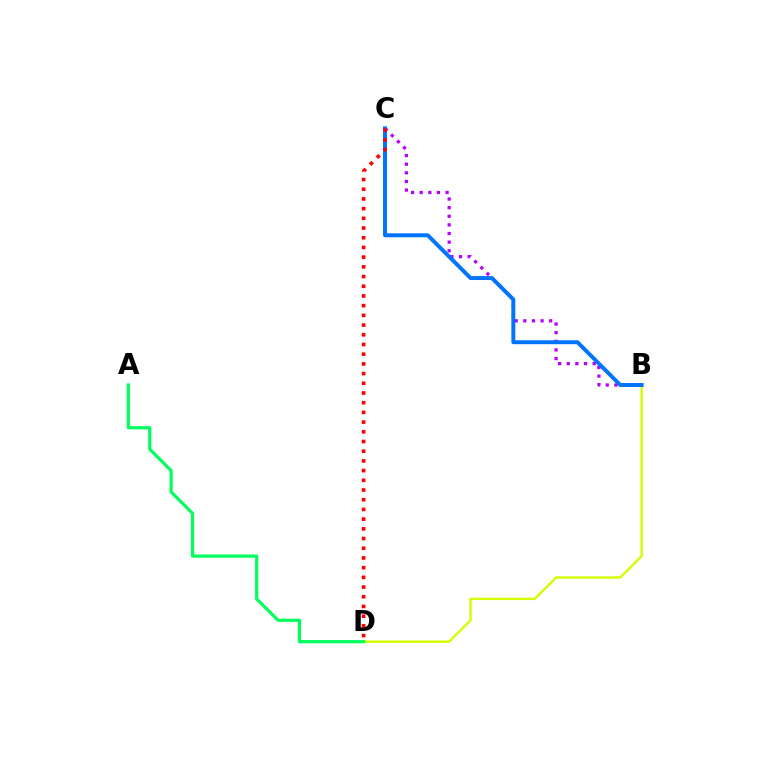{('B', 'D'): [{'color': '#d1ff00', 'line_style': 'solid', 'thickness': 1.72}], ('A', 'D'): [{'color': '#00ff5c', 'line_style': 'solid', 'thickness': 2.29}], ('B', 'C'): [{'color': '#b900ff', 'line_style': 'dotted', 'thickness': 2.34}, {'color': '#0074ff', 'line_style': 'solid', 'thickness': 2.84}], ('C', 'D'): [{'color': '#ff0000', 'line_style': 'dotted', 'thickness': 2.64}]}